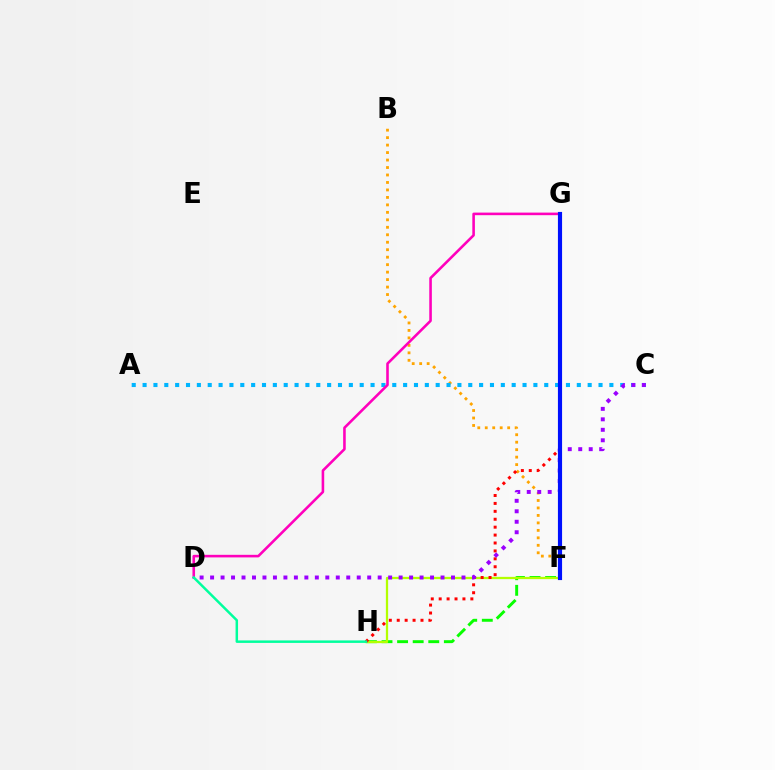{('B', 'F'): [{'color': '#ffa500', 'line_style': 'dotted', 'thickness': 2.03}], ('F', 'H'): [{'color': '#08ff00', 'line_style': 'dashed', 'thickness': 2.12}, {'color': '#b3ff00', 'line_style': 'solid', 'thickness': 1.63}], ('G', 'H'): [{'color': '#ff0000', 'line_style': 'dotted', 'thickness': 2.15}], ('A', 'C'): [{'color': '#00b5ff', 'line_style': 'dotted', 'thickness': 2.95}], ('D', 'G'): [{'color': '#ff00bd', 'line_style': 'solid', 'thickness': 1.86}], ('C', 'D'): [{'color': '#9b00ff', 'line_style': 'dotted', 'thickness': 2.85}], ('D', 'H'): [{'color': '#00ff9d', 'line_style': 'solid', 'thickness': 1.79}], ('F', 'G'): [{'color': '#0010ff', 'line_style': 'solid', 'thickness': 2.99}]}